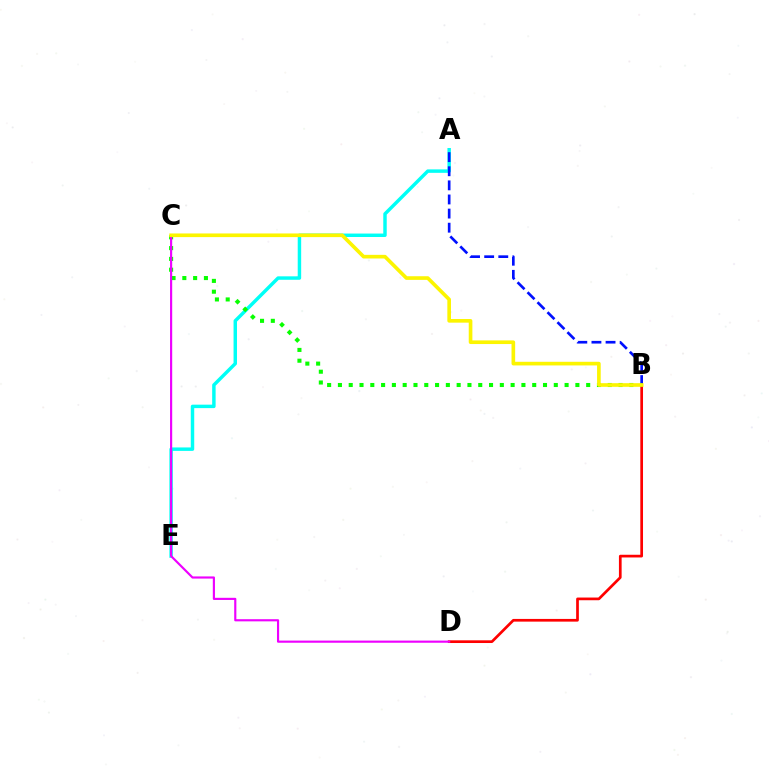{('A', 'E'): [{'color': '#00fff6', 'line_style': 'solid', 'thickness': 2.49}], ('B', 'D'): [{'color': '#ff0000', 'line_style': 'solid', 'thickness': 1.94}], ('A', 'B'): [{'color': '#0010ff', 'line_style': 'dashed', 'thickness': 1.92}], ('B', 'C'): [{'color': '#08ff00', 'line_style': 'dotted', 'thickness': 2.93}, {'color': '#fcf500', 'line_style': 'solid', 'thickness': 2.62}], ('C', 'D'): [{'color': '#ee00ff', 'line_style': 'solid', 'thickness': 1.55}]}